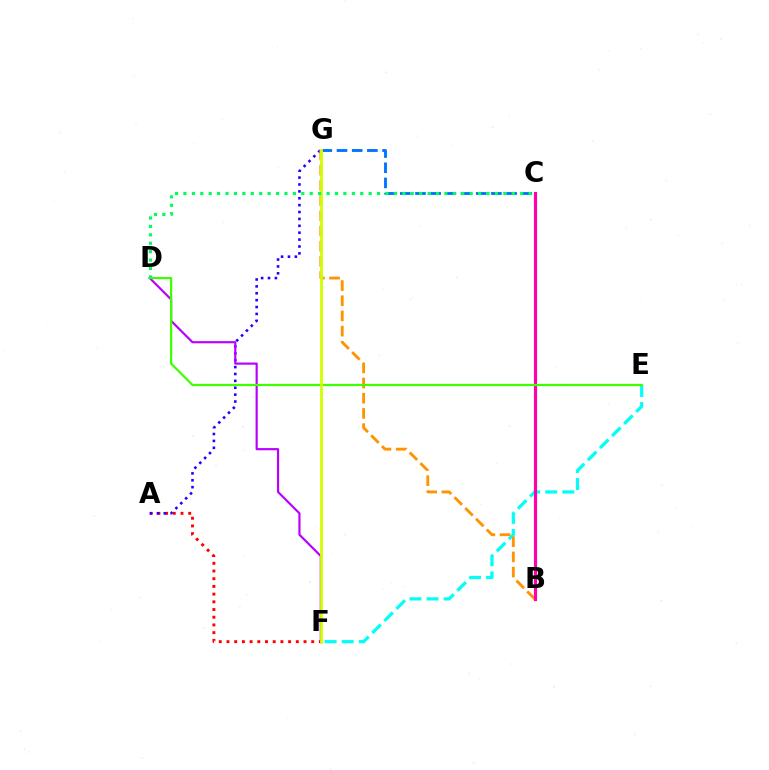{('C', 'G'): [{'color': '#0074ff', 'line_style': 'dashed', 'thickness': 2.06}], ('A', 'F'): [{'color': '#ff0000', 'line_style': 'dotted', 'thickness': 2.09}], ('A', 'G'): [{'color': '#2500ff', 'line_style': 'dotted', 'thickness': 1.87}], ('D', 'F'): [{'color': '#b900ff', 'line_style': 'solid', 'thickness': 1.56}], ('E', 'F'): [{'color': '#00fff6', 'line_style': 'dashed', 'thickness': 2.32}], ('B', 'G'): [{'color': '#ff9400', 'line_style': 'dashed', 'thickness': 2.06}], ('B', 'C'): [{'color': '#ff00ac', 'line_style': 'solid', 'thickness': 2.28}], ('D', 'E'): [{'color': '#3dff00', 'line_style': 'solid', 'thickness': 1.59}], ('F', 'G'): [{'color': '#d1ff00', 'line_style': 'solid', 'thickness': 2.02}], ('C', 'D'): [{'color': '#00ff5c', 'line_style': 'dotted', 'thickness': 2.29}]}